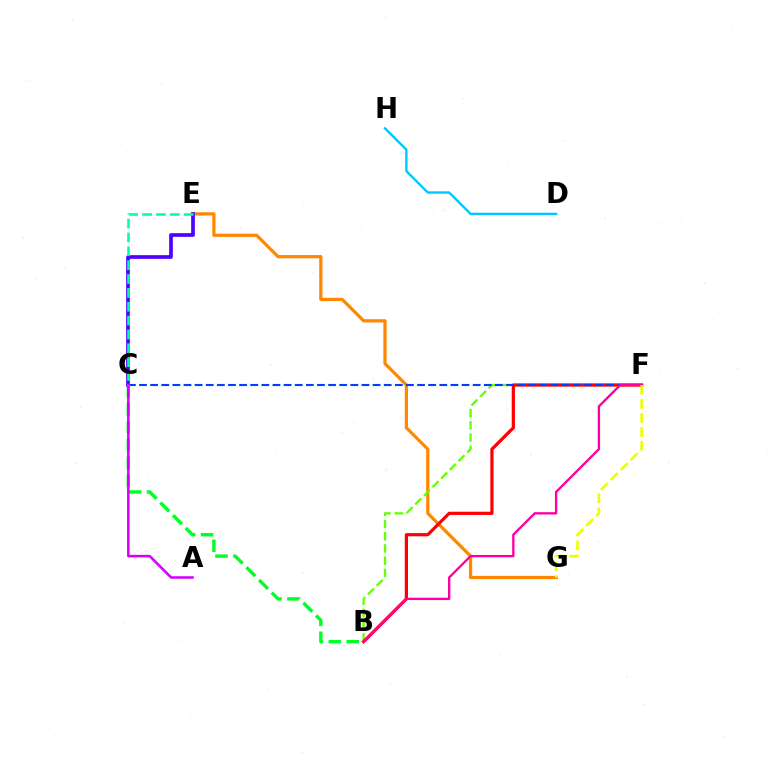{('E', 'G'): [{'color': '#ff8800', 'line_style': 'solid', 'thickness': 2.34}], ('D', 'H'): [{'color': '#00c7ff', 'line_style': 'solid', 'thickness': 1.69}], ('B', 'C'): [{'color': '#00ff27', 'line_style': 'dashed', 'thickness': 2.43}], ('B', 'F'): [{'color': '#66ff00', 'line_style': 'dashed', 'thickness': 1.66}, {'color': '#ff0000', 'line_style': 'solid', 'thickness': 2.31}, {'color': '#ff00a0', 'line_style': 'solid', 'thickness': 1.69}], ('C', 'E'): [{'color': '#4f00ff', 'line_style': 'solid', 'thickness': 2.64}, {'color': '#00ffaf', 'line_style': 'dashed', 'thickness': 1.88}], ('C', 'F'): [{'color': '#003fff', 'line_style': 'dashed', 'thickness': 1.51}], ('F', 'G'): [{'color': '#eeff00', 'line_style': 'dashed', 'thickness': 1.9}], ('A', 'C'): [{'color': '#d600ff', 'line_style': 'solid', 'thickness': 1.83}]}